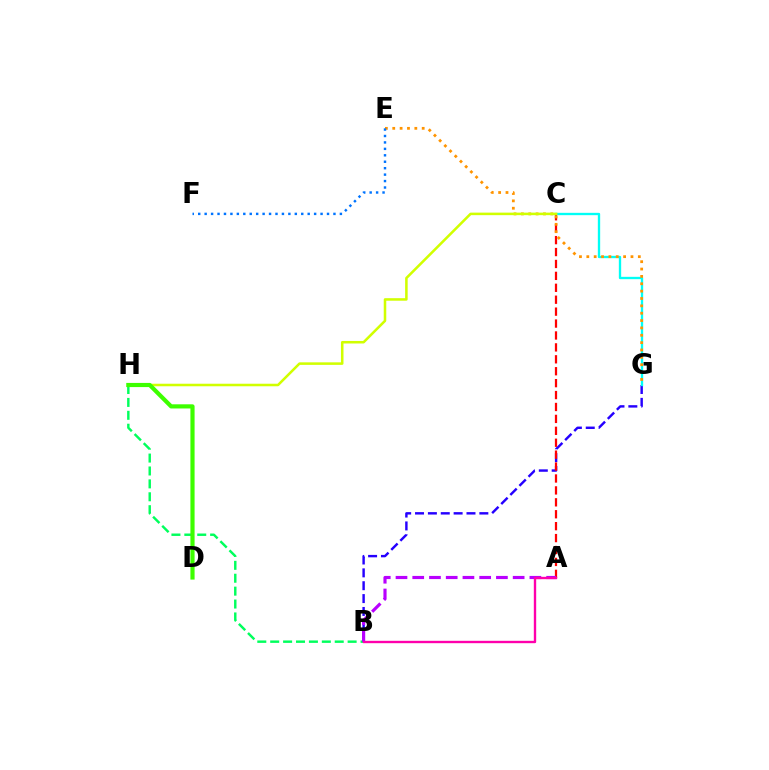{('B', 'H'): [{'color': '#00ff5c', 'line_style': 'dashed', 'thickness': 1.75}], ('B', 'G'): [{'color': '#2500ff', 'line_style': 'dashed', 'thickness': 1.75}], ('A', 'C'): [{'color': '#ff0000', 'line_style': 'dashed', 'thickness': 1.62}], ('A', 'B'): [{'color': '#b900ff', 'line_style': 'dashed', 'thickness': 2.27}, {'color': '#ff00ac', 'line_style': 'solid', 'thickness': 1.7}], ('C', 'G'): [{'color': '#00fff6', 'line_style': 'solid', 'thickness': 1.68}], ('E', 'G'): [{'color': '#ff9400', 'line_style': 'dotted', 'thickness': 2.0}], ('C', 'H'): [{'color': '#d1ff00', 'line_style': 'solid', 'thickness': 1.83}], ('D', 'H'): [{'color': '#3dff00', 'line_style': 'solid', 'thickness': 3.0}], ('E', 'F'): [{'color': '#0074ff', 'line_style': 'dotted', 'thickness': 1.75}]}